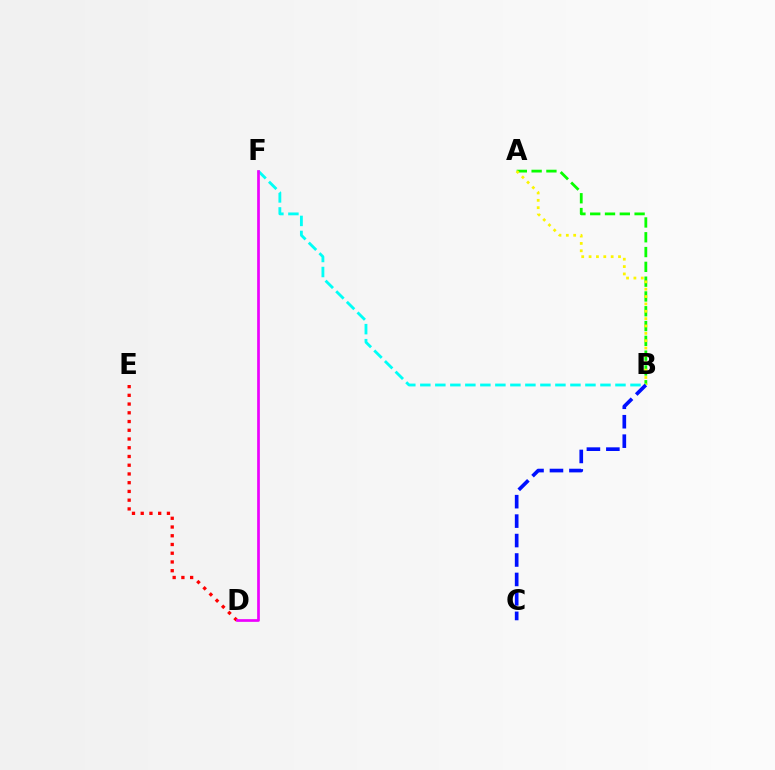{('A', 'B'): [{'color': '#08ff00', 'line_style': 'dashed', 'thickness': 2.01}, {'color': '#fcf500', 'line_style': 'dotted', 'thickness': 2.0}], ('B', 'F'): [{'color': '#00fff6', 'line_style': 'dashed', 'thickness': 2.04}], ('D', 'E'): [{'color': '#ff0000', 'line_style': 'dotted', 'thickness': 2.37}], ('D', 'F'): [{'color': '#ee00ff', 'line_style': 'solid', 'thickness': 1.94}], ('B', 'C'): [{'color': '#0010ff', 'line_style': 'dashed', 'thickness': 2.64}]}